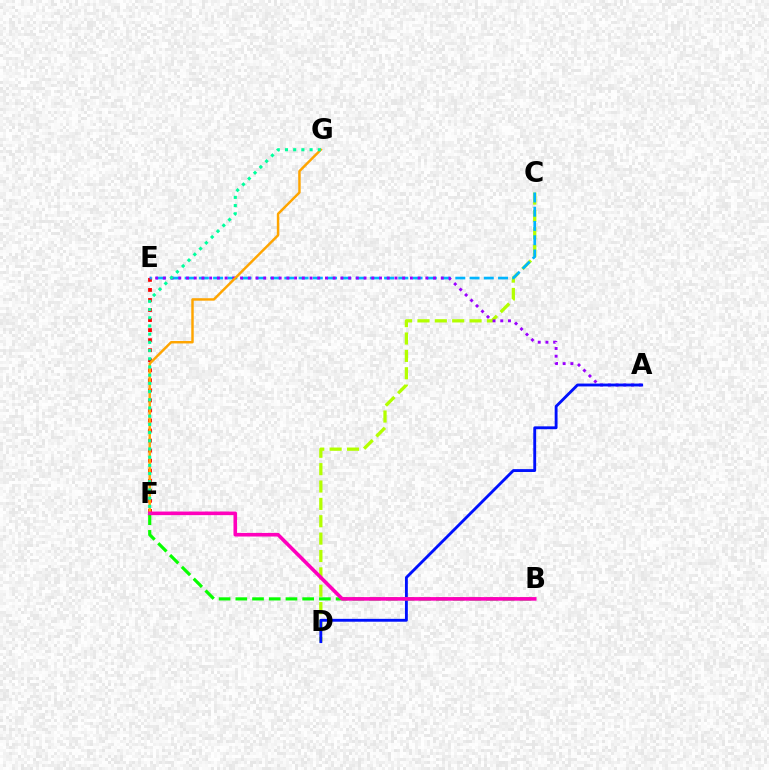{('E', 'F'): [{'color': '#ff0000', 'line_style': 'dotted', 'thickness': 2.73}], ('C', 'D'): [{'color': '#b3ff00', 'line_style': 'dashed', 'thickness': 2.36}], ('C', 'E'): [{'color': '#00b5ff', 'line_style': 'dashed', 'thickness': 1.94}], ('A', 'E'): [{'color': '#9b00ff', 'line_style': 'dotted', 'thickness': 2.1}], ('A', 'D'): [{'color': '#0010ff', 'line_style': 'solid', 'thickness': 2.06}], ('B', 'F'): [{'color': '#08ff00', 'line_style': 'dashed', 'thickness': 2.27}, {'color': '#ff00bd', 'line_style': 'solid', 'thickness': 2.59}], ('F', 'G'): [{'color': '#ffa500', 'line_style': 'solid', 'thickness': 1.77}, {'color': '#00ff9d', 'line_style': 'dotted', 'thickness': 2.23}]}